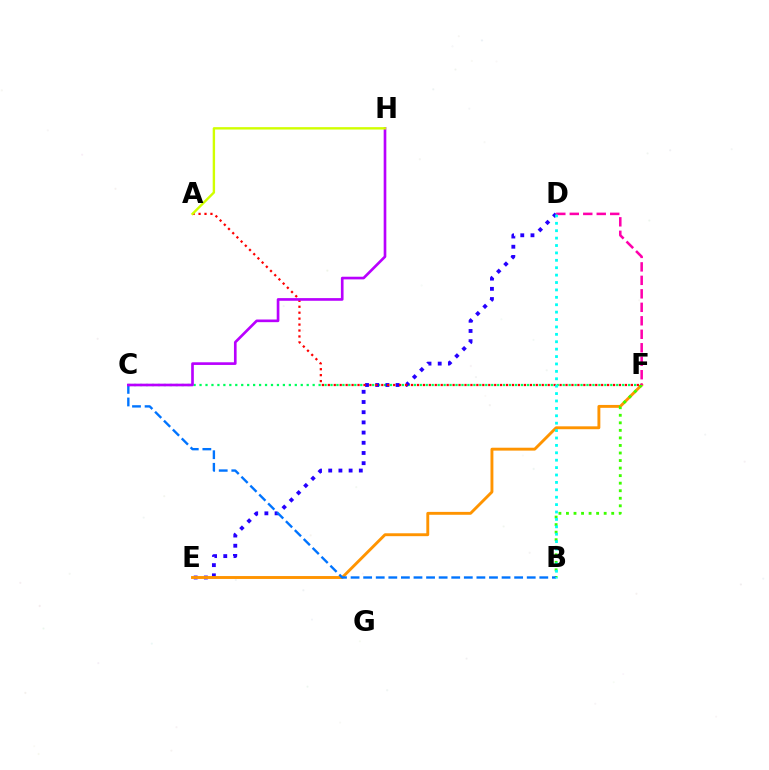{('C', 'F'): [{'color': '#00ff5c', 'line_style': 'dotted', 'thickness': 1.62}], ('D', 'E'): [{'color': '#2500ff', 'line_style': 'dotted', 'thickness': 2.77}], ('E', 'F'): [{'color': '#ff9400', 'line_style': 'solid', 'thickness': 2.08}], ('A', 'F'): [{'color': '#ff0000', 'line_style': 'dotted', 'thickness': 1.61}], ('B', 'F'): [{'color': '#3dff00', 'line_style': 'dotted', 'thickness': 2.05}], ('B', 'C'): [{'color': '#0074ff', 'line_style': 'dashed', 'thickness': 1.71}], ('C', 'H'): [{'color': '#b900ff', 'line_style': 'solid', 'thickness': 1.92}], ('A', 'H'): [{'color': '#d1ff00', 'line_style': 'solid', 'thickness': 1.72}], ('D', 'F'): [{'color': '#ff00ac', 'line_style': 'dashed', 'thickness': 1.83}], ('B', 'D'): [{'color': '#00fff6', 'line_style': 'dotted', 'thickness': 2.01}]}